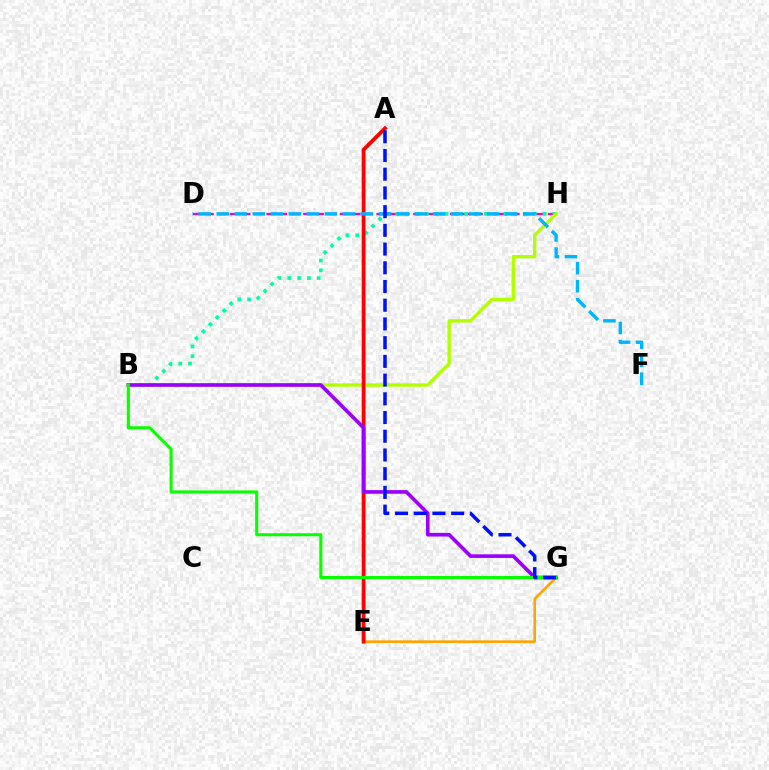{('E', 'G'): [{'color': '#ffa500', 'line_style': 'solid', 'thickness': 1.88}], ('D', 'H'): [{'color': '#ff00bd', 'line_style': 'dashed', 'thickness': 1.66}], ('B', 'H'): [{'color': '#00ff9d', 'line_style': 'dotted', 'thickness': 2.67}, {'color': '#b3ff00', 'line_style': 'solid', 'thickness': 2.42}], ('A', 'E'): [{'color': '#ff0000', 'line_style': 'solid', 'thickness': 2.75}], ('B', 'G'): [{'color': '#9b00ff', 'line_style': 'solid', 'thickness': 2.62}, {'color': '#08ff00', 'line_style': 'solid', 'thickness': 2.2}], ('D', 'F'): [{'color': '#00b5ff', 'line_style': 'dashed', 'thickness': 2.45}], ('A', 'G'): [{'color': '#0010ff', 'line_style': 'dashed', 'thickness': 2.54}]}